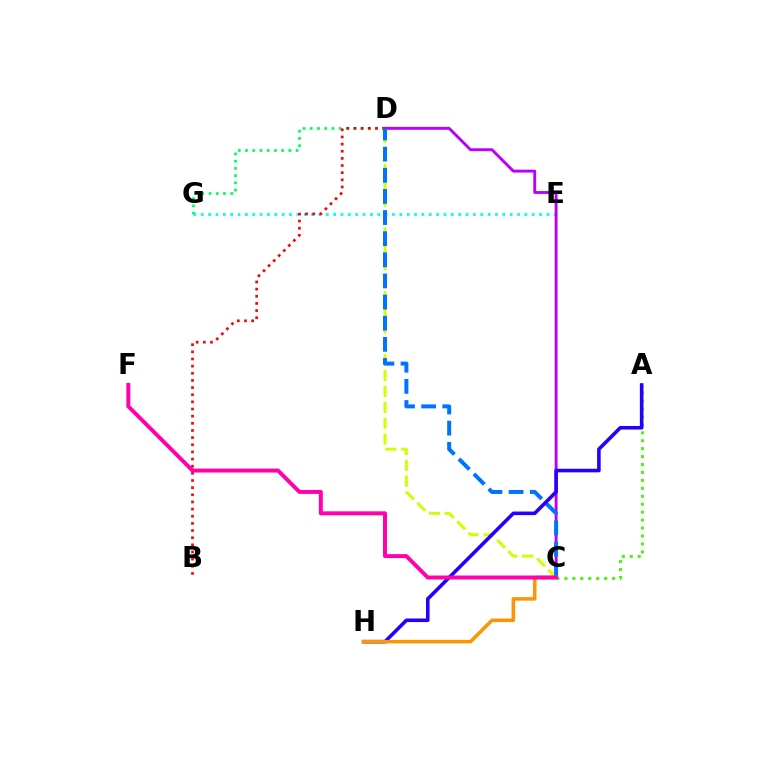{('E', 'G'): [{'color': '#00fff6', 'line_style': 'dotted', 'thickness': 2.0}], ('D', 'G'): [{'color': '#00ff5c', 'line_style': 'dotted', 'thickness': 1.96}], ('A', 'C'): [{'color': '#3dff00', 'line_style': 'dotted', 'thickness': 2.16}], ('C', 'D'): [{'color': '#b900ff', 'line_style': 'solid', 'thickness': 2.08}, {'color': '#d1ff00', 'line_style': 'dashed', 'thickness': 2.16}, {'color': '#0074ff', 'line_style': 'dashed', 'thickness': 2.87}], ('B', 'D'): [{'color': '#ff0000', 'line_style': 'dotted', 'thickness': 1.94}], ('A', 'H'): [{'color': '#2500ff', 'line_style': 'solid', 'thickness': 2.59}], ('C', 'H'): [{'color': '#ff9400', 'line_style': 'solid', 'thickness': 2.53}], ('C', 'F'): [{'color': '#ff00ac', 'line_style': 'solid', 'thickness': 2.85}]}